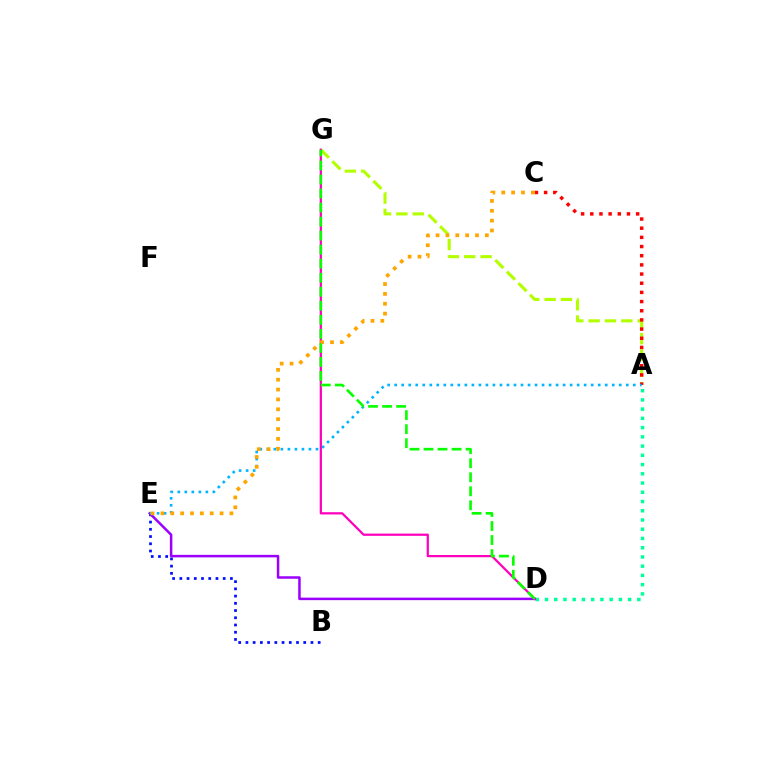{('A', 'D'): [{'color': '#00ff9d', 'line_style': 'dotted', 'thickness': 2.51}], ('A', 'G'): [{'color': '#b3ff00', 'line_style': 'dashed', 'thickness': 2.22}], ('B', 'E'): [{'color': '#0010ff', 'line_style': 'dotted', 'thickness': 1.96}], ('A', 'C'): [{'color': '#ff0000', 'line_style': 'dotted', 'thickness': 2.49}], ('D', 'E'): [{'color': '#9b00ff', 'line_style': 'solid', 'thickness': 1.8}], ('A', 'E'): [{'color': '#00b5ff', 'line_style': 'dotted', 'thickness': 1.91}], ('D', 'G'): [{'color': '#ff00bd', 'line_style': 'solid', 'thickness': 1.61}, {'color': '#08ff00', 'line_style': 'dashed', 'thickness': 1.91}], ('C', 'E'): [{'color': '#ffa500', 'line_style': 'dotted', 'thickness': 2.68}]}